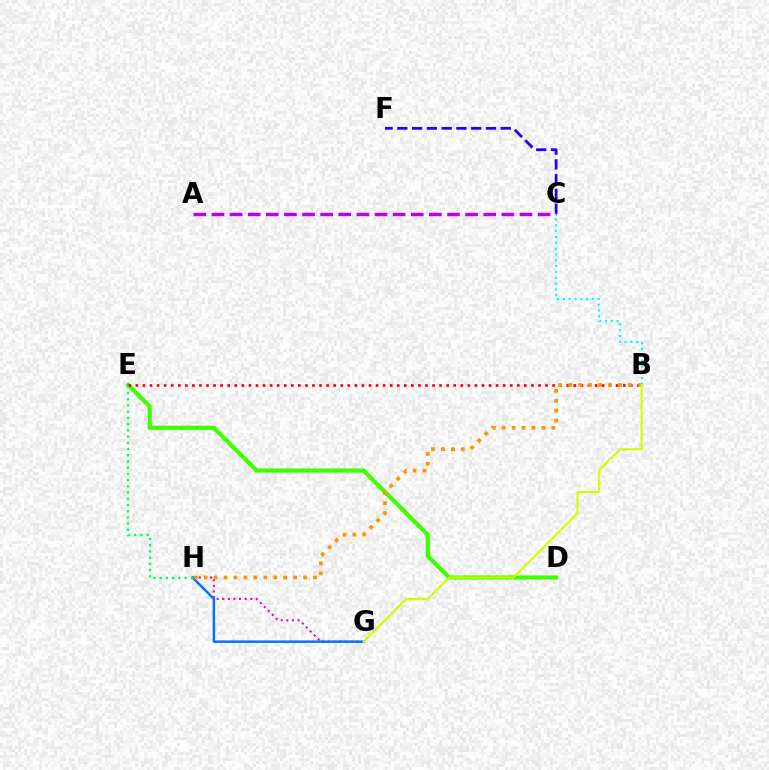{('D', 'E'): [{'color': '#3dff00', 'line_style': 'solid', 'thickness': 2.98}], ('G', 'H'): [{'color': '#ff00ac', 'line_style': 'dotted', 'thickness': 1.52}, {'color': '#0074ff', 'line_style': 'solid', 'thickness': 1.78}], ('B', 'E'): [{'color': '#ff0000', 'line_style': 'dotted', 'thickness': 1.92}], ('B', 'C'): [{'color': '#00fff6', 'line_style': 'dotted', 'thickness': 1.58}], ('C', 'F'): [{'color': '#2500ff', 'line_style': 'dashed', 'thickness': 2.01}], ('B', 'H'): [{'color': '#ff9400', 'line_style': 'dotted', 'thickness': 2.7}], ('E', 'H'): [{'color': '#00ff5c', 'line_style': 'dotted', 'thickness': 1.69}], ('A', 'C'): [{'color': '#b900ff', 'line_style': 'dashed', 'thickness': 2.46}], ('B', 'G'): [{'color': '#d1ff00', 'line_style': 'solid', 'thickness': 1.52}]}